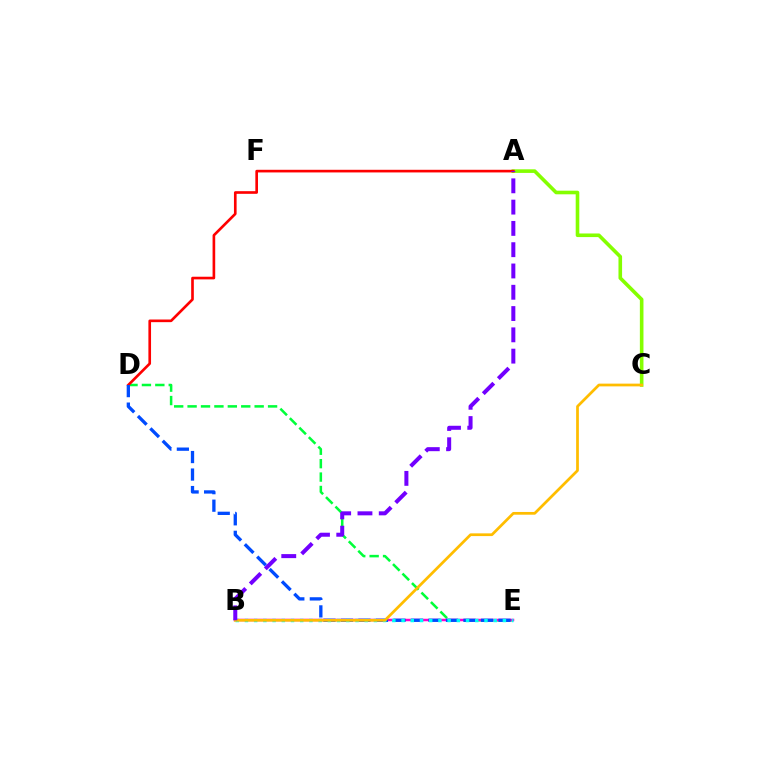{('A', 'C'): [{'color': '#84ff00', 'line_style': 'solid', 'thickness': 2.6}], ('D', 'E'): [{'color': '#00ff39', 'line_style': 'dashed', 'thickness': 1.82}, {'color': '#004bff', 'line_style': 'dashed', 'thickness': 2.38}], ('B', 'E'): [{'color': '#ff00cf', 'line_style': 'solid', 'thickness': 1.79}, {'color': '#00fff6', 'line_style': 'dotted', 'thickness': 2.5}], ('A', 'D'): [{'color': '#ff0000', 'line_style': 'solid', 'thickness': 1.91}], ('B', 'C'): [{'color': '#ffbd00', 'line_style': 'solid', 'thickness': 1.97}], ('A', 'B'): [{'color': '#7200ff', 'line_style': 'dashed', 'thickness': 2.89}]}